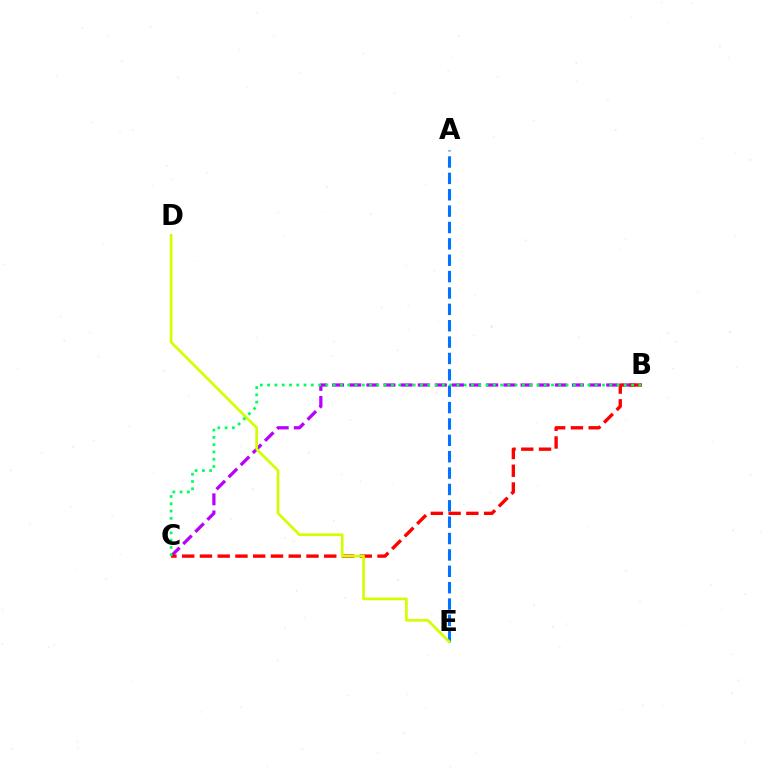{('B', 'C'): [{'color': '#b900ff', 'line_style': 'dashed', 'thickness': 2.33}, {'color': '#ff0000', 'line_style': 'dashed', 'thickness': 2.41}, {'color': '#00ff5c', 'line_style': 'dotted', 'thickness': 1.98}], ('A', 'E'): [{'color': '#0074ff', 'line_style': 'dashed', 'thickness': 2.22}], ('D', 'E'): [{'color': '#d1ff00', 'line_style': 'solid', 'thickness': 1.94}]}